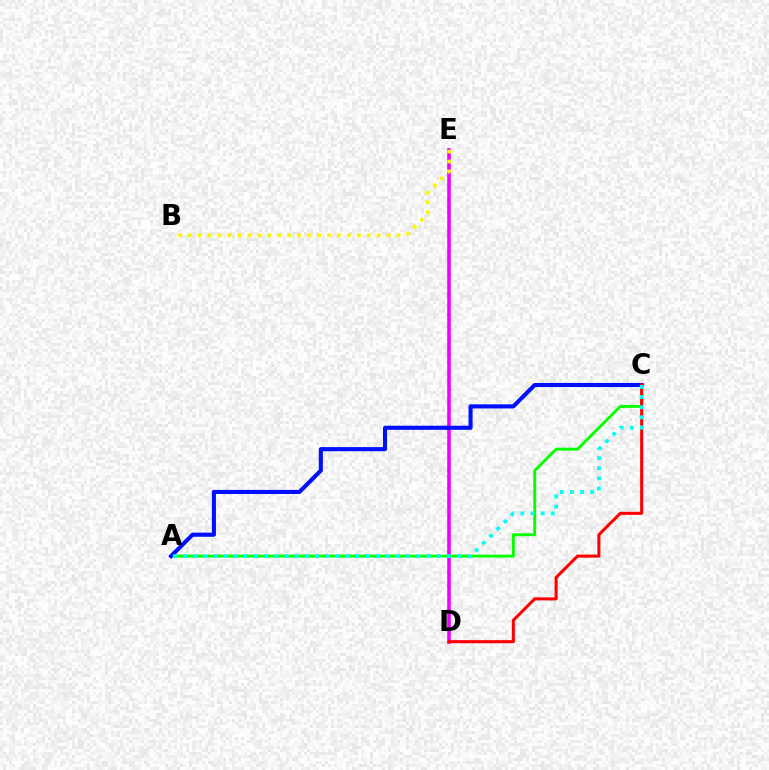{('D', 'E'): [{'color': '#ee00ff', 'line_style': 'solid', 'thickness': 2.59}], ('A', 'C'): [{'color': '#08ff00', 'line_style': 'solid', 'thickness': 2.09}, {'color': '#0010ff', 'line_style': 'solid', 'thickness': 2.96}, {'color': '#00fff6', 'line_style': 'dotted', 'thickness': 2.76}], ('B', 'E'): [{'color': '#fcf500', 'line_style': 'dotted', 'thickness': 2.7}], ('C', 'D'): [{'color': '#ff0000', 'line_style': 'solid', 'thickness': 2.2}]}